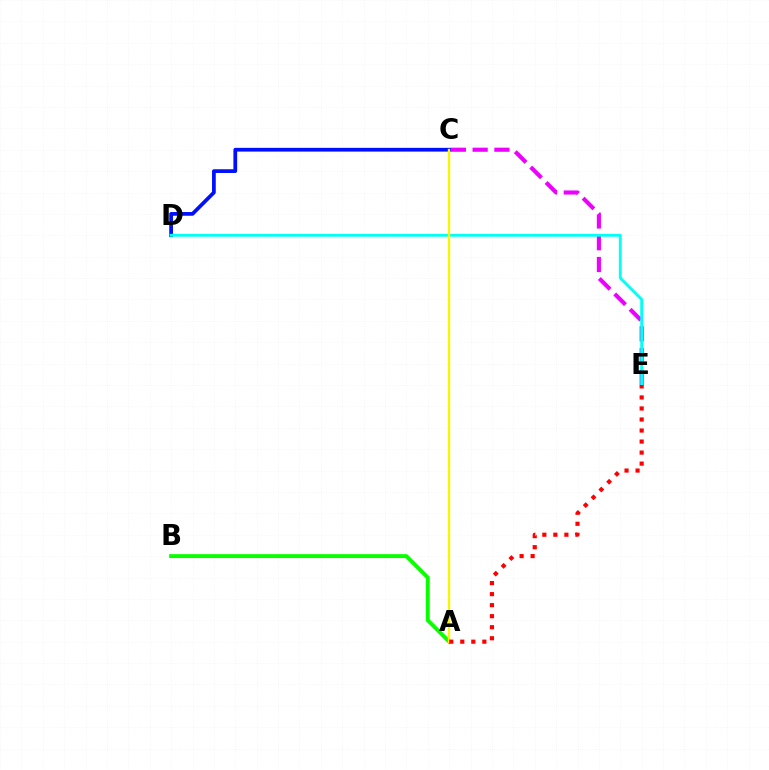{('C', 'D'): [{'color': '#0010ff', 'line_style': 'solid', 'thickness': 2.69}], ('A', 'B'): [{'color': '#08ff00', 'line_style': 'solid', 'thickness': 2.82}], ('C', 'E'): [{'color': '#ee00ff', 'line_style': 'dashed', 'thickness': 2.96}], ('D', 'E'): [{'color': '#00fff6', 'line_style': 'solid', 'thickness': 2.06}], ('A', 'C'): [{'color': '#fcf500', 'line_style': 'solid', 'thickness': 1.69}], ('A', 'E'): [{'color': '#ff0000', 'line_style': 'dotted', 'thickness': 3.0}]}